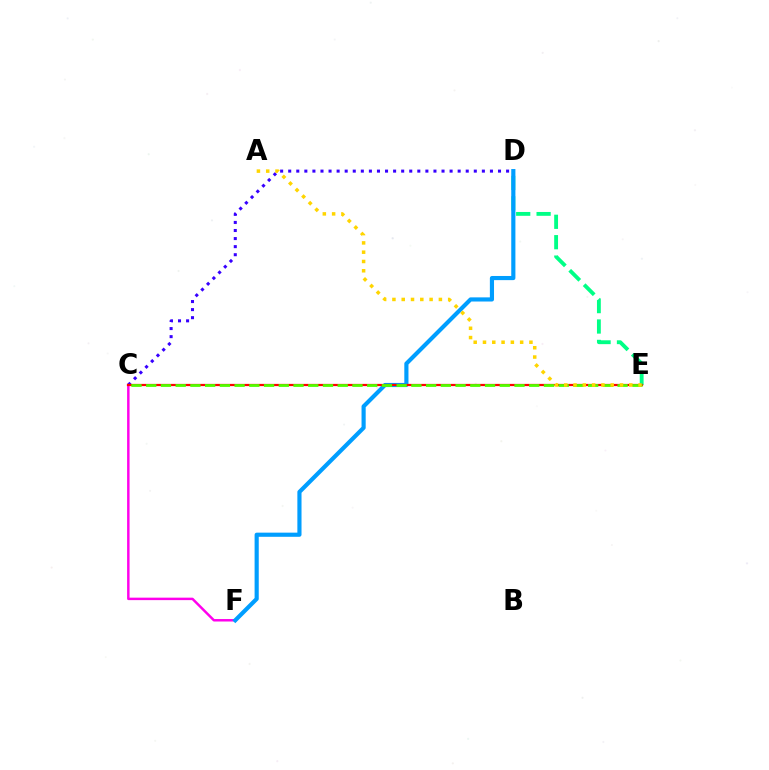{('D', 'E'): [{'color': '#00ff86', 'line_style': 'dashed', 'thickness': 2.77}], ('C', 'F'): [{'color': '#ff00ed', 'line_style': 'solid', 'thickness': 1.78}], ('C', 'D'): [{'color': '#3700ff', 'line_style': 'dotted', 'thickness': 2.19}], ('D', 'F'): [{'color': '#009eff', 'line_style': 'solid', 'thickness': 2.99}], ('C', 'E'): [{'color': '#ff0000', 'line_style': 'solid', 'thickness': 1.61}, {'color': '#4fff00', 'line_style': 'dashed', 'thickness': 2.0}], ('A', 'E'): [{'color': '#ffd500', 'line_style': 'dotted', 'thickness': 2.52}]}